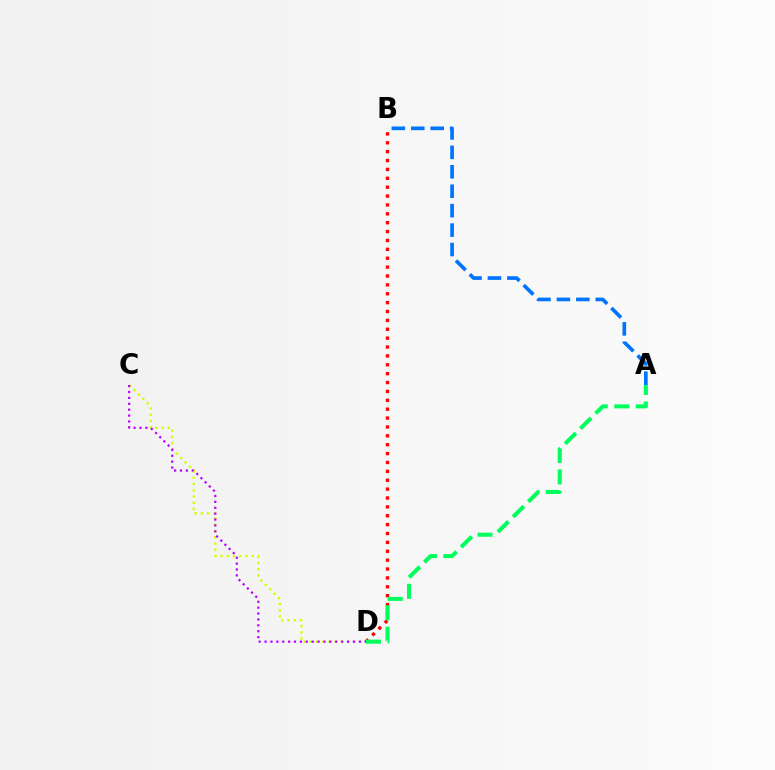{('B', 'D'): [{'color': '#ff0000', 'line_style': 'dotted', 'thickness': 2.41}], ('C', 'D'): [{'color': '#d1ff00', 'line_style': 'dotted', 'thickness': 1.7}, {'color': '#b900ff', 'line_style': 'dotted', 'thickness': 1.6}], ('A', 'D'): [{'color': '#00ff5c', 'line_style': 'dashed', 'thickness': 2.92}], ('A', 'B'): [{'color': '#0074ff', 'line_style': 'dashed', 'thickness': 2.64}]}